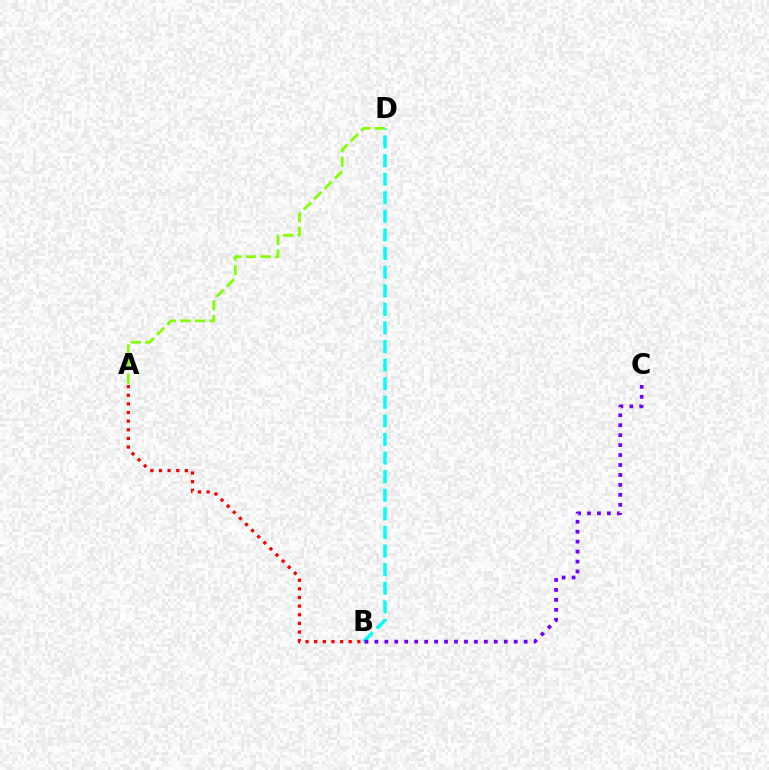{('A', 'B'): [{'color': '#ff0000', 'line_style': 'dotted', 'thickness': 2.34}], ('B', 'D'): [{'color': '#00fff6', 'line_style': 'dashed', 'thickness': 2.53}], ('A', 'D'): [{'color': '#84ff00', 'line_style': 'dashed', 'thickness': 1.99}], ('B', 'C'): [{'color': '#7200ff', 'line_style': 'dotted', 'thickness': 2.7}]}